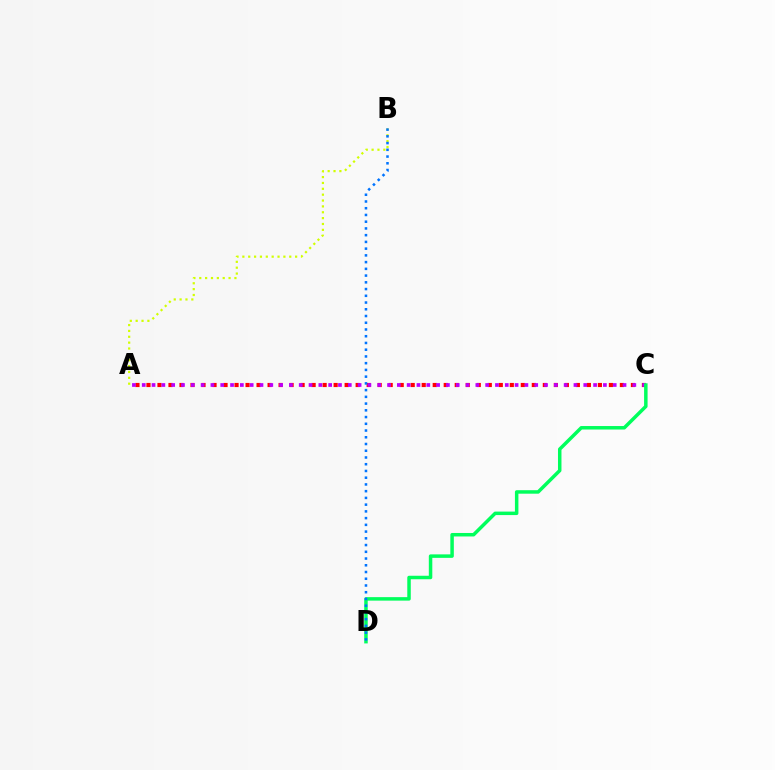{('A', 'C'): [{'color': '#ff0000', 'line_style': 'dotted', 'thickness': 2.99}, {'color': '#b900ff', 'line_style': 'dotted', 'thickness': 2.67}], ('A', 'B'): [{'color': '#d1ff00', 'line_style': 'dotted', 'thickness': 1.59}], ('C', 'D'): [{'color': '#00ff5c', 'line_style': 'solid', 'thickness': 2.51}], ('B', 'D'): [{'color': '#0074ff', 'line_style': 'dotted', 'thickness': 1.83}]}